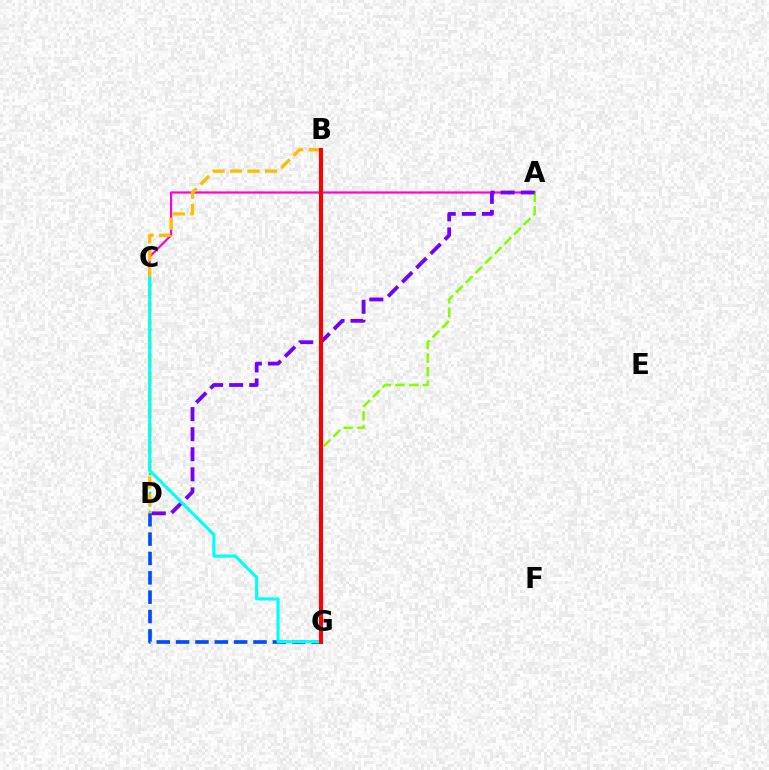{('A', 'C'): [{'color': '#ff00cf', 'line_style': 'solid', 'thickness': 1.58}], ('D', 'G'): [{'color': '#004bff', 'line_style': 'dashed', 'thickness': 2.63}], ('A', 'G'): [{'color': '#84ff00', 'line_style': 'dashed', 'thickness': 1.86}], ('A', 'D'): [{'color': '#7200ff', 'line_style': 'dashed', 'thickness': 2.73}], ('C', 'D'): [{'color': '#00ff39', 'line_style': 'dotted', 'thickness': 1.71}], ('B', 'D'): [{'color': '#ffbd00', 'line_style': 'dashed', 'thickness': 2.38}], ('C', 'G'): [{'color': '#00fff6', 'line_style': 'solid', 'thickness': 2.26}], ('B', 'G'): [{'color': '#ff0000', 'line_style': 'solid', 'thickness': 2.95}]}